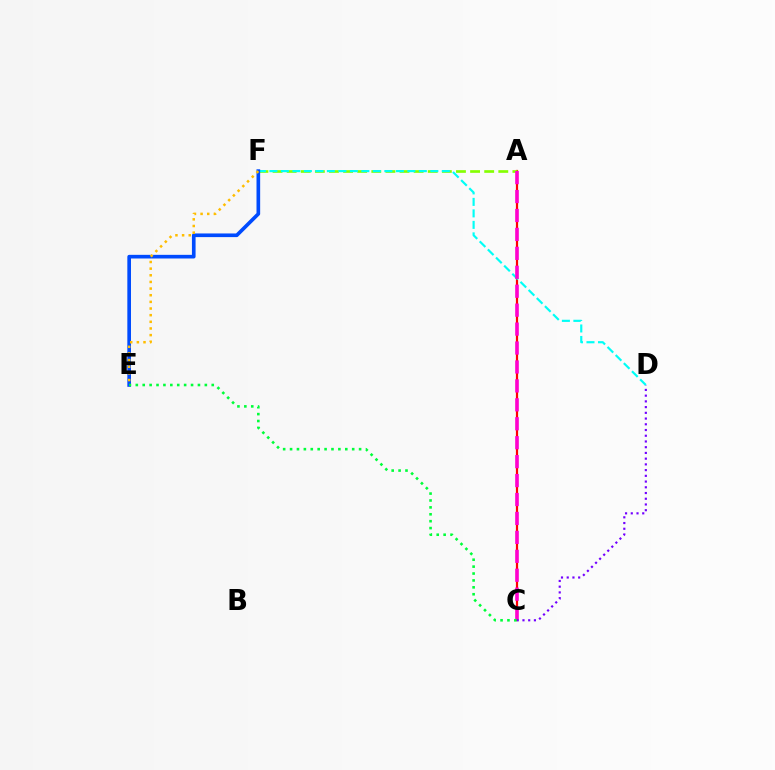{('A', 'C'): [{'color': '#ff0000', 'line_style': 'solid', 'thickness': 1.59}, {'color': '#ff00cf', 'line_style': 'dashed', 'thickness': 2.57}], ('A', 'F'): [{'color': '#84ff00', 'line_style': 'dashed', 'thickness': 1.92}], ('D', 'F'): [{'color': '#00fff6', 'line_style': 'dashed', 'thickness': 1.56}], ('E', 'F'): [{'color': '#004bff', 'line_style': 'solid', 'thickness': 2.63}, {'color': '#ffbd00', 'line_style': 'dotted', 'thickness': 1.81}], ('C', 'D'): [{'color': '#7200ff', 'line_style': 'dotted', 'thickness': 1.56}], ('C', 'E'): [{'color': '#00ff39', 'line_style': 'dotted', 'thickness': 1.88}]}